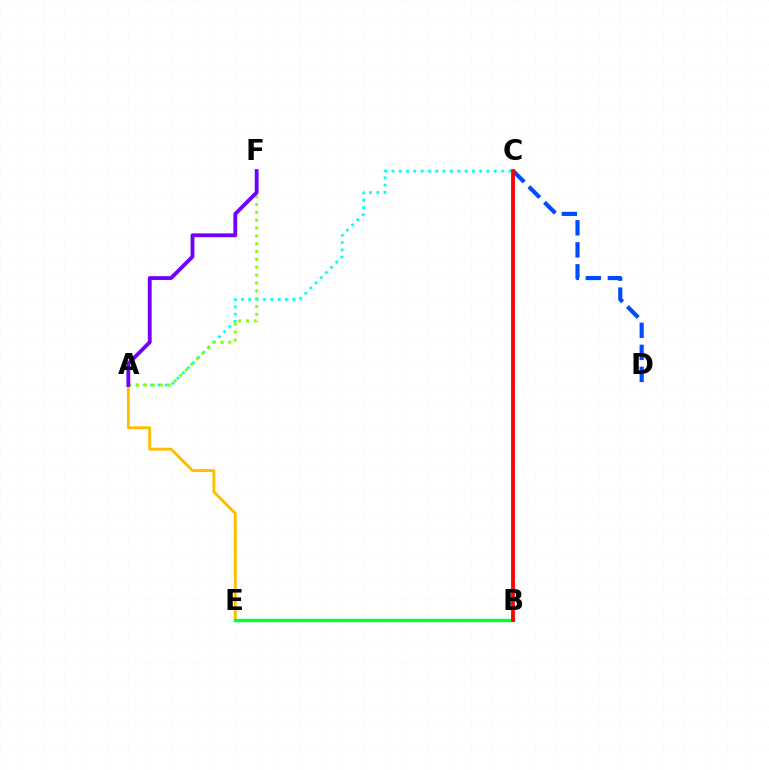{('A', 'E'): [{'color': '#ffbd00', 'line_style': 'solid', 'thickness': 2.06}], ('B', 'C'): [{'color': '#ff00cf', 'line_style': 'dotted', 'thickness': 1.68}, {'color': '#ff0000', 'line_style': 'solid', 'thickness': 2.74}], ('A', 'C'): [{'color': '#00fff6', 'line_style': 'dotted', 'thickness': 1.99}], ('A', 'F'): [{'color': '#84ff00', 'line_style': 'dotted', 'thickness': 2.13}, {'color': '#7200ff', 'line_style': 'solid', 'thickness': 2.76}], ('C', 'D'): [{'color': '#004bff', 'line_style': 'dashed', 'thickness': 2.99}], ('B', 'E'): [{'color': '#00ff39', 'line_style': 'solid', 'thickness': 2.46}]}